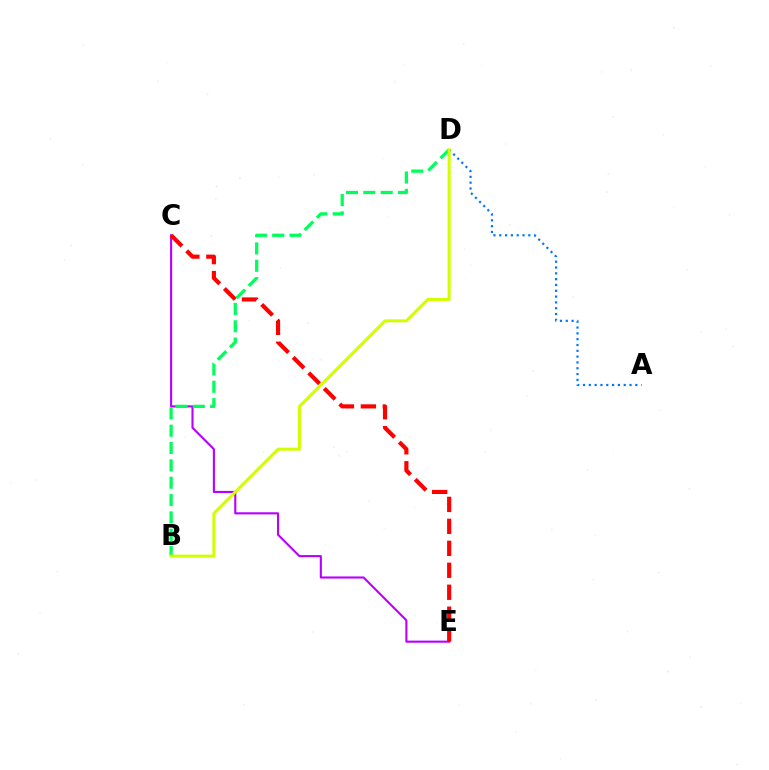{('A', 'D'): [{'color': '#0074ff', 'line_style': 'dotted', 'thickness': 1.58}], ('C', 'E'): [{'color': '#b900ff', 'line_style': 'solid', 'thickness': 1.52}, {'color': '#ff0000', 'line_style': 'dashed', 'thickness': 2.98}], ('B', 'D'): [{'color': '#00ff5c', 'line_style': 'dashed', 'thickness': 2.36}, {'color': '#d1ff00', 'line_style': 'solid', 'thickness': 2.16}]}